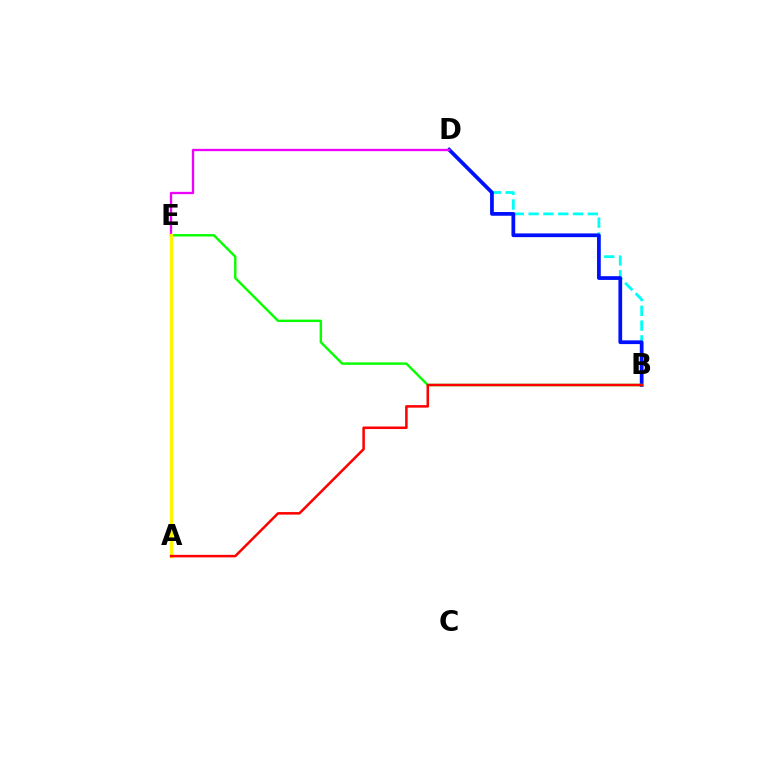{('B', 'D'): [{'color': '#00fff6', 'line_style': 'dashed', 'thickness': 2.01}, {'color': '#0010ff', 'line_style': 'solid', 'thickness': 2.69}], ('D', 'E'): [{'color': '#ee00ff', 'line_style': 'solid', 'thickness': 1.67}], ('B', 'E'): [{'color': '#08ff00', 'line_style': 'solid', 'thickness': 1.74}], ('A', 'E'): [{'color': '#fcf500', 'line_style': 'solid', 'thickness': 2.4}], ('A', 'B'): [{'color': '#ff0000', 'line_style': 'solid', 'thickness': 1.81}]}